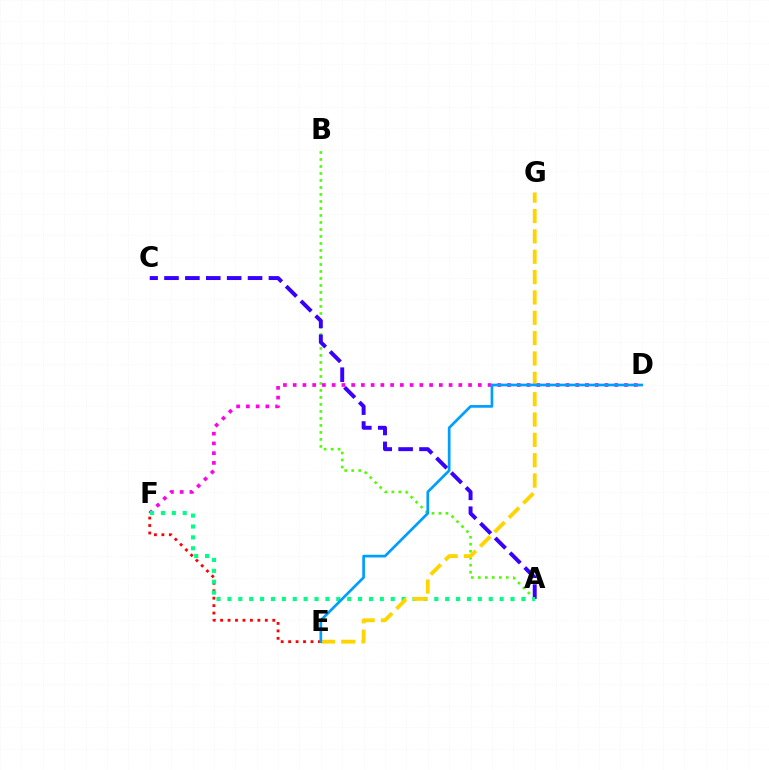{('E', 'F'): [{'color': '#ff0000', 'line_style': 'dotted', 'thickness': 2.02}], ('A', 'B'): [{'color': '#4fff00', 'line_style': 'dotted', 'thickness': 1.9}], ('A', 'C'): [{'color': '#3700ff', 'line_style': 'dashed', 'thickness': 2.84}], ('D', 'F'): [{'color': '#ff00ed', 'line_style': 'dotted', 'thickness': 2.65}], ('A', 'F'): [{'color': '#00ff86', 'line_style': 'dotted', 'thickness': 2.96}], ('E', 'G'): [{'color': '#ffd500', 'line_style': 'dashed', 'thickness': 2.76}], ('D', 'E'): [{'color': '#009eff', 'line_style': 'solid', 'thickness': 1.93}]}